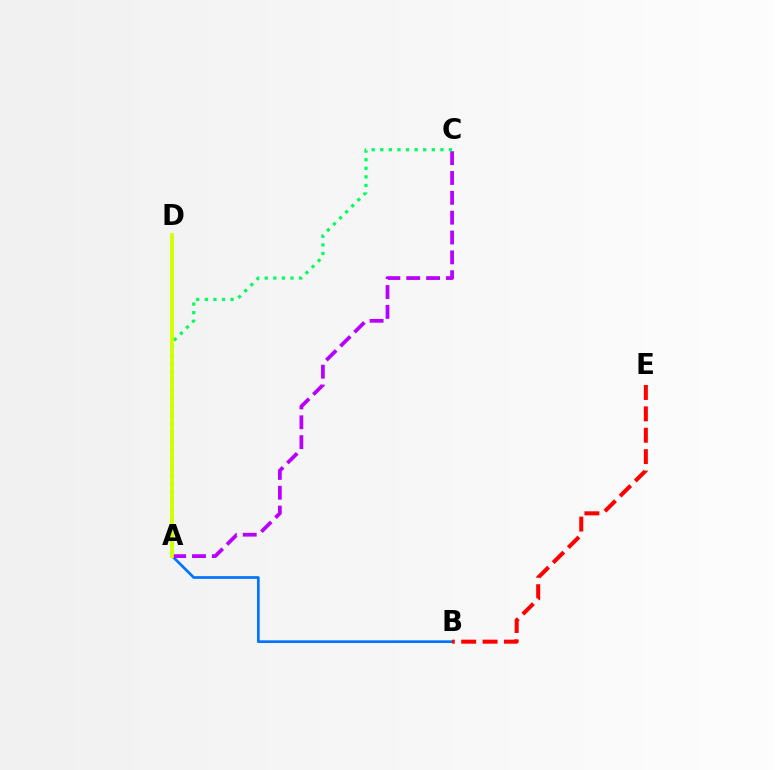{('A', 'B'): [{'color': '#0074ff', 'line_style': 'solid', 'thickness': 1.94}], ('A', 'C'): [{'color': '#b900ff', 'line_style': 'dashed', 'thickness': 2.7}, {'color': '#00ff5c', 'line_style': 'dotted', 'thickness': 2.33}], ('A', 'D'): [{'color': '#d1ff00', 'line_style': 'solid', 'thickness': 2.74}], ('B', 'E'): [{'color': '#ff0000', 'line_style': 'dashed', 'thickness': 2.9}]}